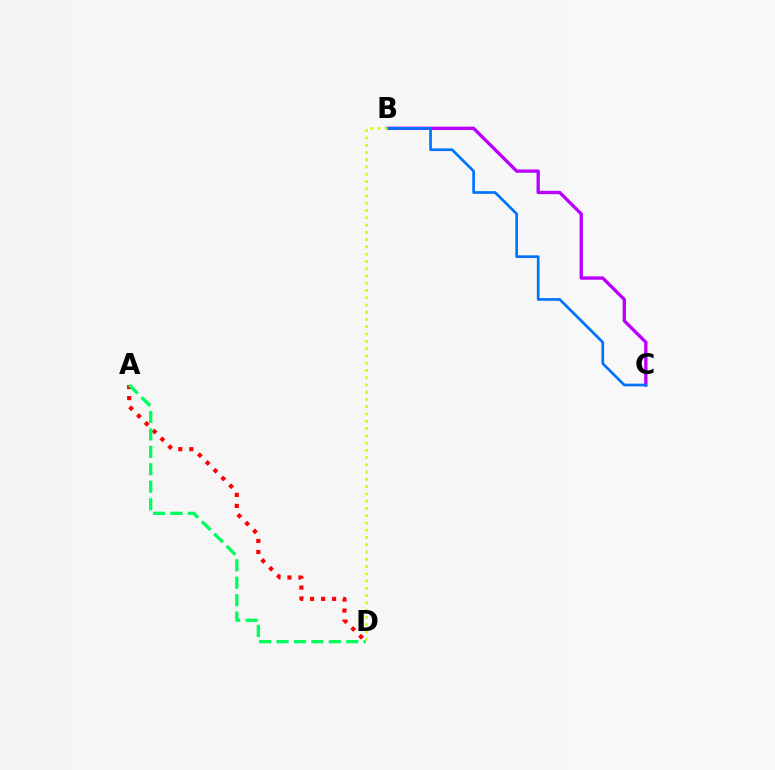{('A', 'D'): [{'color': '#ff0000', 'line_style': 'dotted', 'thickness': 2.99}, {'color': '#00ff5c', 'line_style': 'dashed', 'thickness': 2.37}], ('B', 'C'): [{'color': '#b900ff', 'line_style': 'solid', 'thickness': 2.4}, {'color': '#0074ff', 'line_style': 'solid', 'thickness': 1.95}], ('B', 'D'): [{'color': '#d1ff00', 'line_style': 'dotted', 'thickness': 1.97}]}